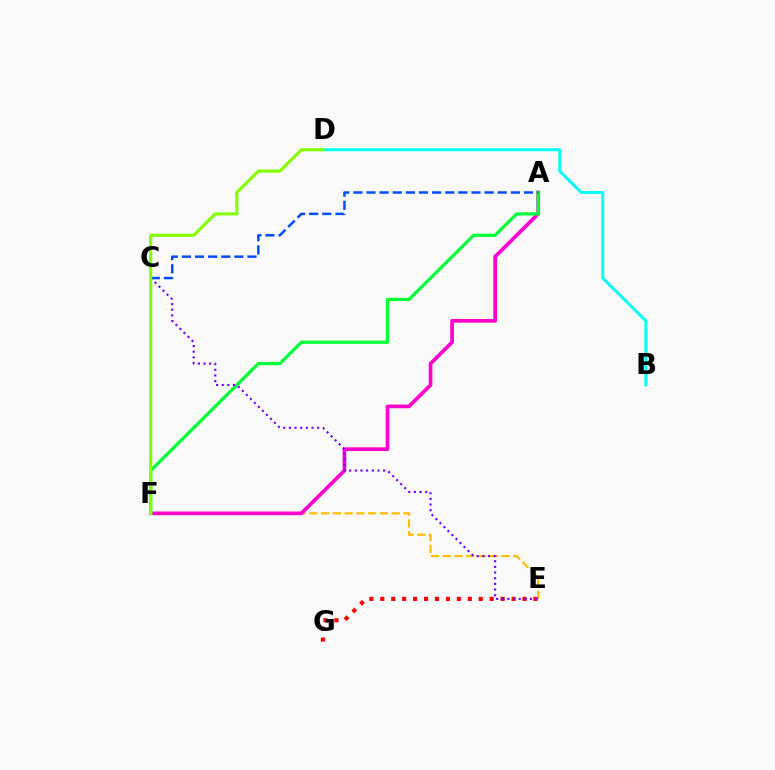{('E', 'F'): [{'color': '#ffbd00', 'line_style': 'dashed', 'thickness': 1.6}], ('A', 'F'): [{'color': '#ff00cf', 'line_style': 'solid', 'thickness': 2.65}, {'color': '#00ff39', 'line_style': 'solid', 'thickness': 2.33}], ('B', 'D'): [{'color': '#00fff6', 'line_style': 'solid', 'thickness': 2.12}], ('E', 'G'): [{'color': '#ff0000', 'line_style': 'dotted', 'thickness': 2.97}], ('C', 'E'): [{'color': '#7200ff', 'line_style': 'dotted', 'thickness': 1.54}], ('A', 'C'): [{'color': '#004bff', 'line_style': 'dashed', 'thickness': 1.78}], ('D', 'F'): [{'color': '#84ff00', 'line_style': 'solid', 'thickness': 2.24}]}